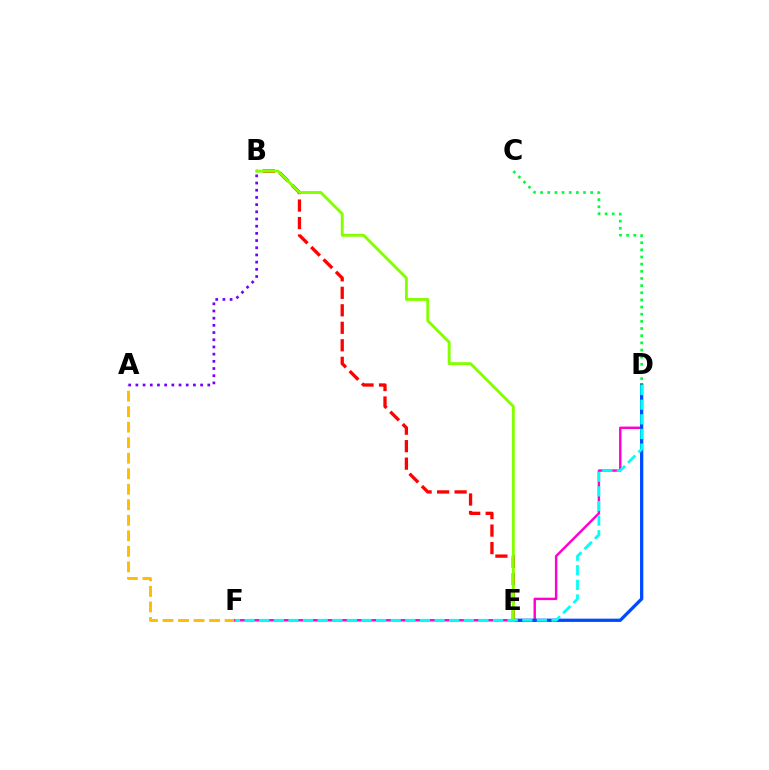{('A', 'F'): [{'color': '#ffbd00', 'line_style': 'dashed', 'thickness': 2.11}], ('D', 'F'): [{'color': '#ff00cf', 'line_style': 'solid', 'thickness': 1.75}, {'color': '#00fff6', 'line_style': 'dashed', 'thickness': 1.99}], ('D', 'E'): [{'color': '#004bff', 'line_style': 'solid', 'thickness': 2.36}], ('B', 'E'): [{'color': '#ff0000', 'line_style': 'dashed', 'thickness': 2.38}, {'color': '#84ff00', 'line_style': 'solid', 'thickness': 2.08}], ('A', 'B'): [{'color': '#7200ff', 'line_style': 'dotted', 'thickness': 1.95}], ('C', 'D'): [{'color': '#00ff39', 'line_style': 'dotted', 'thickness': 1.94}]}